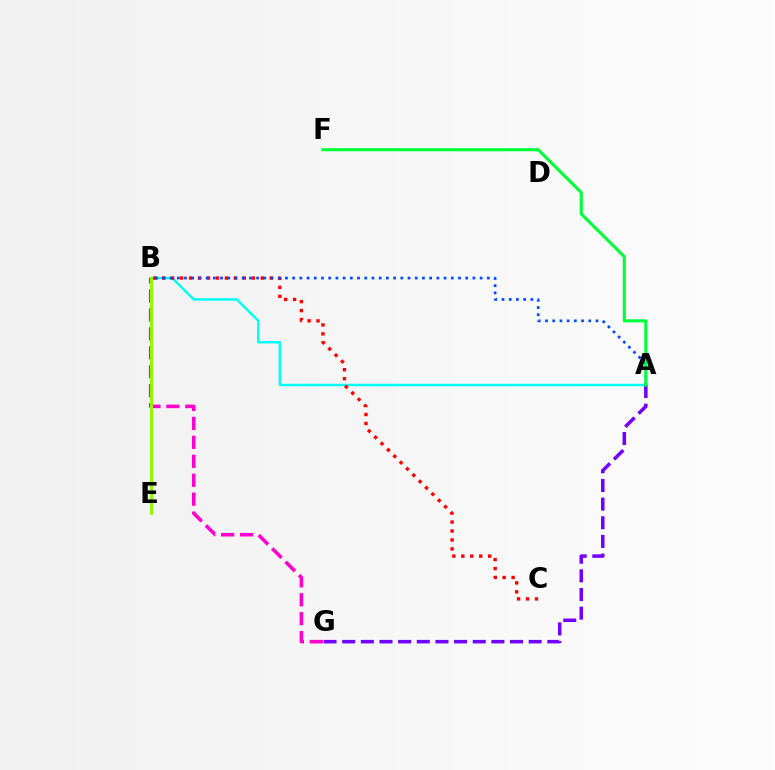{('A', 'B'): [{'color': '#00fff6', 'line_style': 'solid', 'thickness': 1.78}, {'color': '#004bff', 'line_style': 'dotted', 'thickness': 1.96}], ('B', 'C'): [{'color': '#ff0000', 'line_style': 'dotted', 'thickness': 2.43}], ('B', 'G'): [{'color': '#ff00cf', 'line_style': 'dashed', 'thickness': 2.57}], ('B', 'E'): [{'color': '#ffbd00', 'line_style': 'solid', 'thickness': 1.99}, {'color': '#84ff00', 'line_style': 'solid', 'thickness': 2.0}], ('A', 'G'): [{'color': '#7200ff', 'line_style': 'dashed', 'thickness': 2.53}], ('A', 'F'): [{'color': '#00ff39', 'line_style': 'solid', 'thickness': 2.23}]}